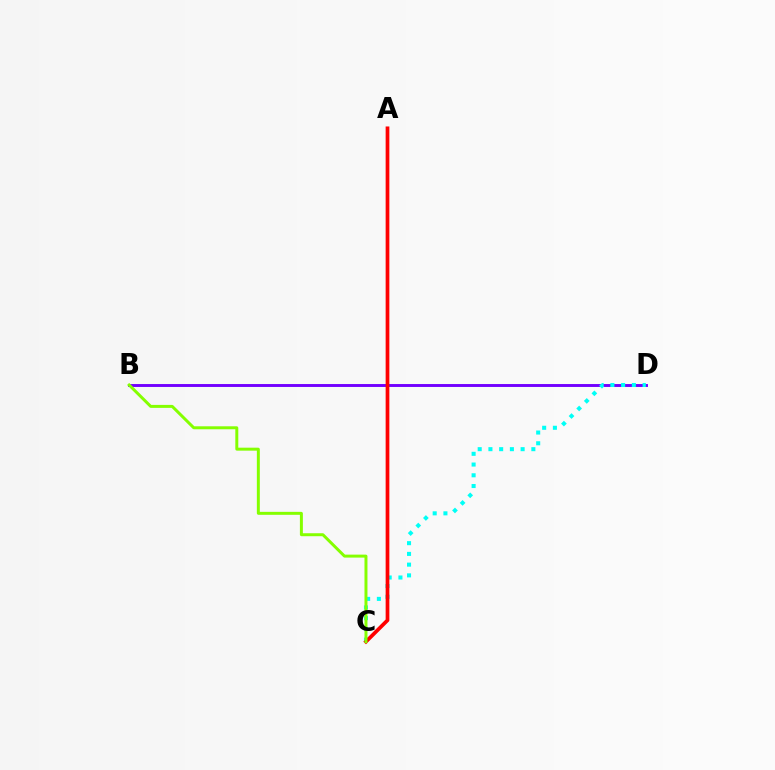{('B', 'D'): [{'color': '#7200ff', 'line_style': 'solid', 'thickness': 2.1}], ('C', 'D'): [{'color': '#00fff6', 'line_style': 'dotted', 'thickness': 2.92}], ('A', 'C'): [{'color': '#ff0000', 'line_style': 'solid', 'thickness': 2.67}], ('B', 'C'): [{'color': '#84ff00', 'line_style': 'solid', 'thickness': 2.14}]}